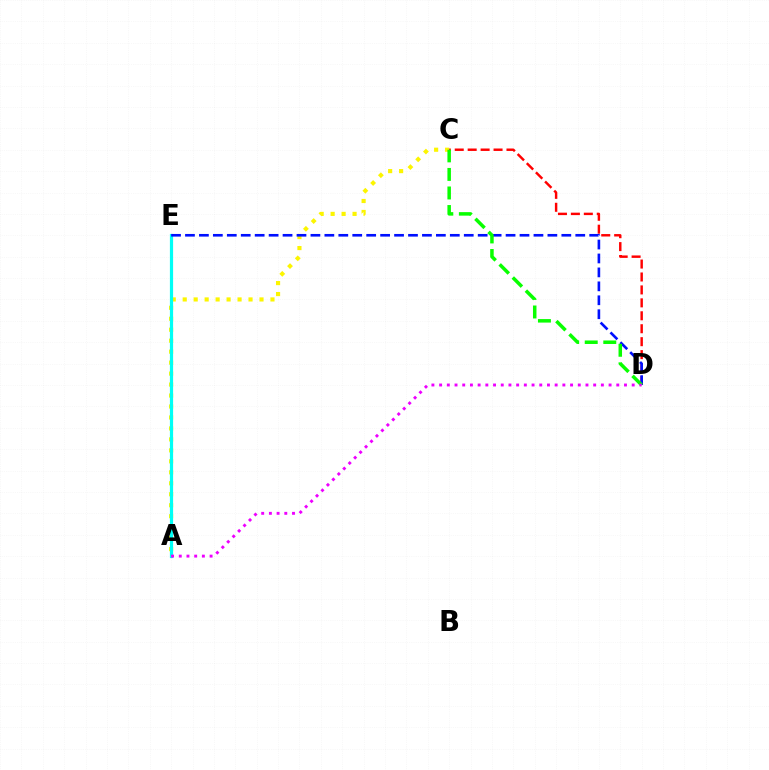{('A', 'C'): [{'color': '#fcf500', 'line_style': 'dotted', 'thickness': 2.98}], ('A', 'E'): [{'color': '#00fff6', 'line_style': 'solid', 'thickness': 2.31}], ('C', 'D'): [{'color': '#ff0000', 'line_style': 'dashed', 'thickness': 1.76}, {'color': '#08ff00', 'line_style': 'dashed', 'thickness': 2.52}], ('D', 'E'): [{'color': '#0010ff', 'line_style': 'dashed', 'thickness': 1.89}], ('A', 'D'): [{'color': '#ee00ff', 'line_style': 'dotted', 'thickness': 2.09}]}